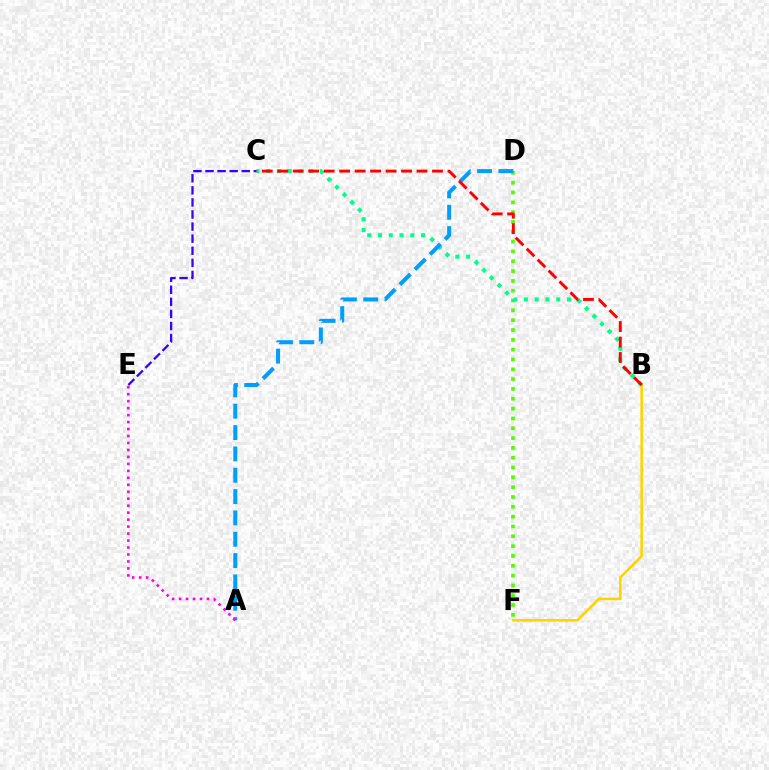{('B', 'F'): [{'color': '#ffd500', 'line_style': 'solid', 'thickness': 1.88}], ('D', 'F'): [{'color': '#4fff00', 'line_style': 'dotted', 'thickness': 2.67}], ('C', 'E'): [{'color': '#3700ff', 'line_style': 'dashed', 'thickness': 1.64}], ('B', 'C'): [{'color': '#00ff86', 'line_style': 'dotted', 'thickness': 2.93}, {'color': '#ff0000', 'line_style': 'dashed', 'thickness': 2.1}], ('A', 'D'): [{'color': '#009eff', 'line_style': 'dashed', 'thickness': 2.9}], ('A', 'E'): [{'color': '#ff00ed', 'line_style': 'dotted', 'thickness': 1.89}]}